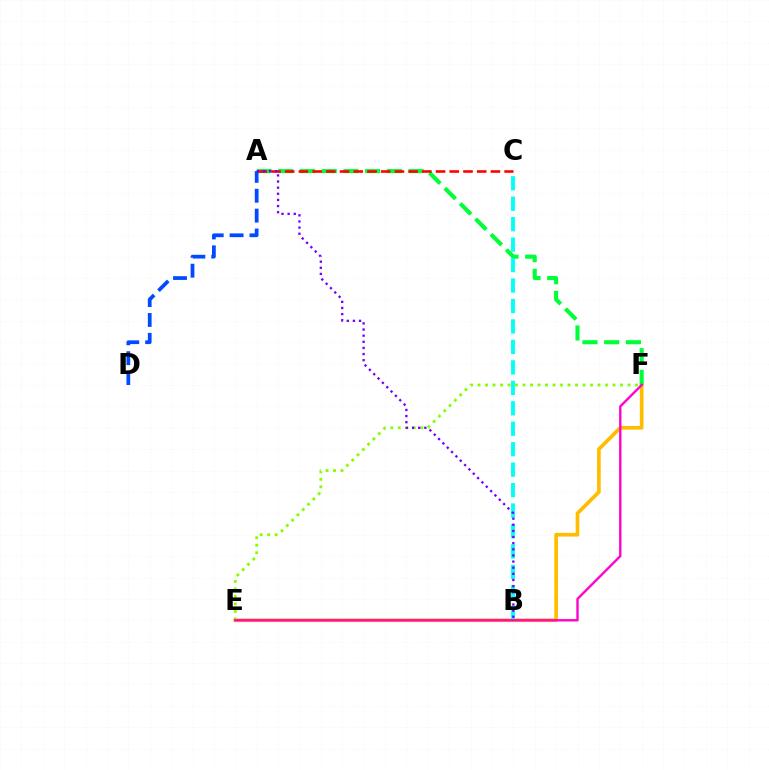{('E', 'F'): [{'color': '#ffbd00', 'line_style': 'solid', 'thickness': 2.66}, {'color': '#84ff00', 'line_style': 'dotted', 'thickness': 2.04}, {'color': '#ff00cf', 'line_style': 'solid', 'thickness': 1.69}], ('A', 'F'): [{'color': '#00ff39', 'line_style': 'dashed', 'thickness': 2.95}], ('A', 'C'): [{'color': '#ff0000', 'line_style': 'dashed', 'thickness': 1.86}], ('A', 'D'): [{'color': '#004bff', 'line_style': 'dashed', 'thickness': 2.7}], ('B', 'C'): [{'color': '#00fff6', 'line_style': 'dashed', 'thickness': 2.78}], ('A', 'B'): [{'color': '#7200ff', 'line_style': 'dotted', 'thickness': 1.67}]}